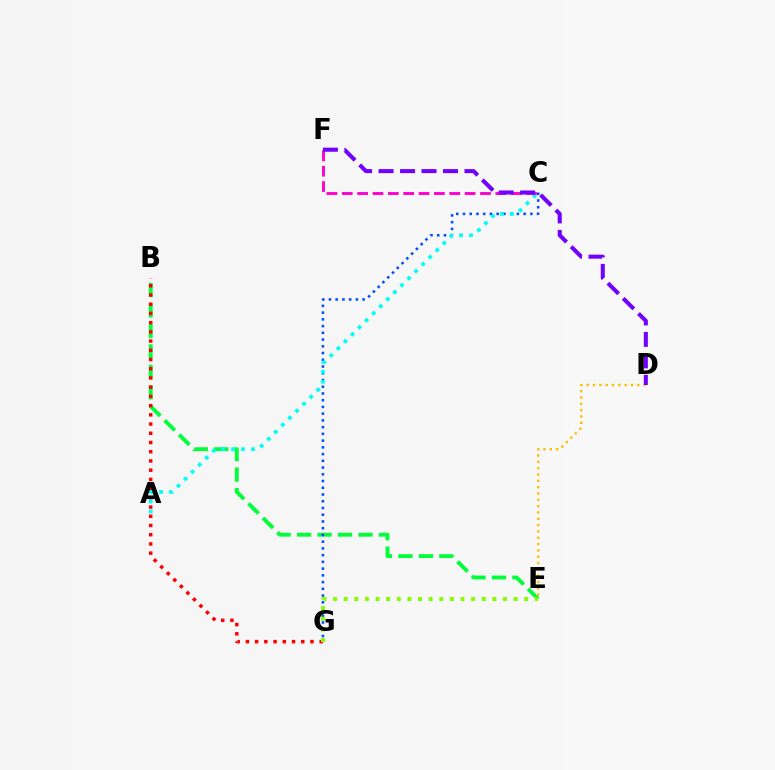{('B', 'E'): [{'color': '#00ff39', 'line_style': 'dashed', 'thickness': 2.78}], ('B', 'G'): [{'color': '#ff0000', 'line_style': 'dotted', 'thickness': 2.51}], ('C', 'G'): [{'color': '#004bff', 'line_style': 'dotted', 'thickness': 1.83}], ('A', 'C'): [{'color': '#00fff6', 'line_style': 'dotted', 'thickness': 2.71}], ('C', 'F'): [{'color': '#ff00cf', 'line_style': 'dashed', 'thickness': 2.09}], ('E', 'G'): [{'color': '#84ff00', 'line_style': 'dotted', 'thickness': 2.88}], ('D', 'E'): [{'color': '#ffbd00', 'line_style': 'dotted', 'thickness': 1.72}], ('D', 'F'): [{'color': '#7200ff', 'line_style': 'dashed', 'thickness': 2.92}]}